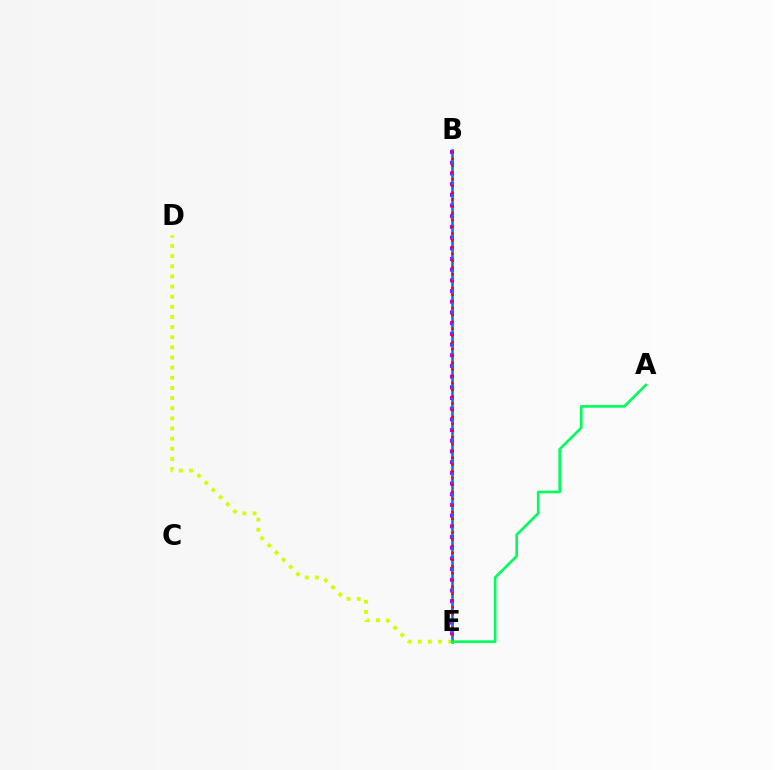{('B', 'E'): [{'color': '#b900ff', 'line_style': 'dotted', 'thickness': 2.91}, {'color': '#0074ff', 'line_style': 'solid', 'thickness': 1.88}, {'color': '#ff0000', 'line_style': 'dotted', 'thickness': 1.85}], ('D', 'E'): [{'color': '#d1ff00', 'line_style': 'dotted', 'thickness': 2.75}], ('A', 'E'): [{'color': '#00ff5c', 'line_style': 'solid', 'thickness': 1.91}]}